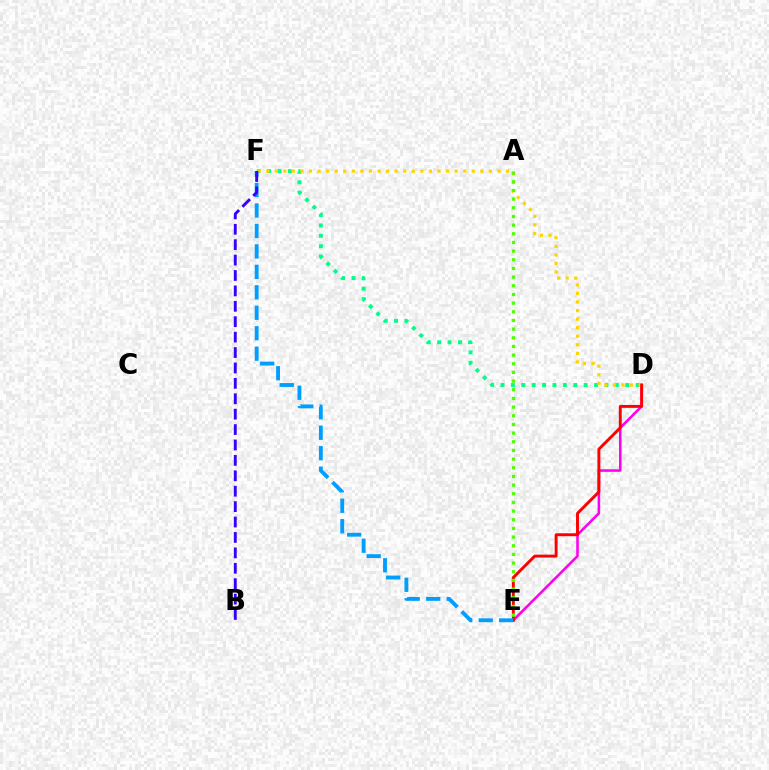{('D', 'E'): [{'color': '#ff00ed', 'line_style': 'solid', 'thickness': 1.84}, {'color': '#ff0000', 'line_style': 'solid', 'thickness': 2.1}], ('D', 'F'): [{'color': '#00ff86', 'line_style': 'dotted', 'thickness': 2.82}, {'color': '#ffd500', 'line_style': 'dotted', 'thickness': 2.33}], ('E', 'F'): [{'color': '#009eff', 'line_style': 'dashed', 'thickness': 2.78}], ('B', 'F'): [{'color': '#3700ff', 'line_style': 'dashed', 'thickness': 2.09}], ('A', 'E'): [{'color': '#4fff00', 'line_style': 'dotted', 'thickness': 2.35}]}